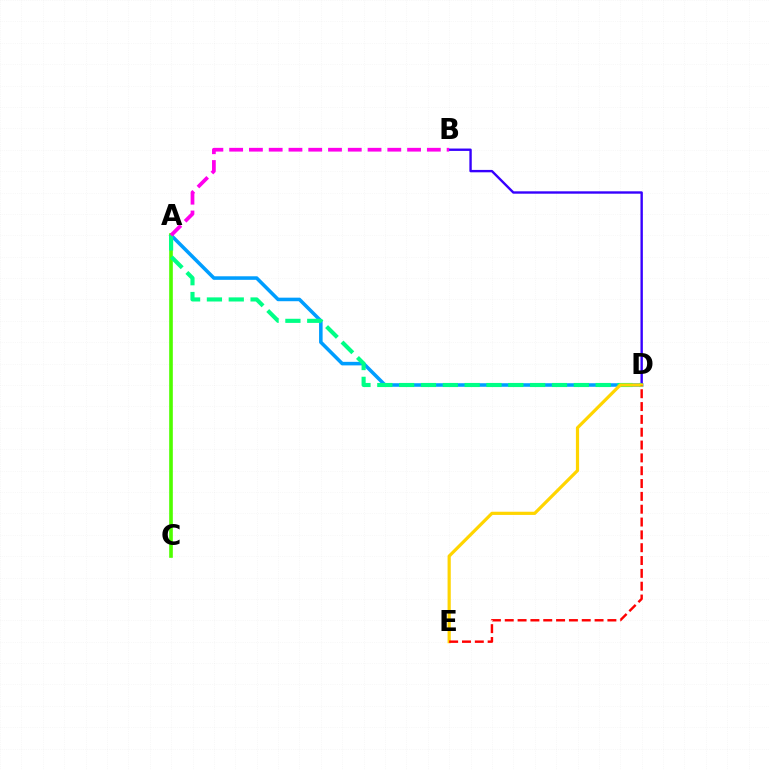{('A', 'D'): [{'color': '#009eff', 'line_style': 'solid', 'thickness': 2.56}, {'color': '#00ff86', 'line_style': 'dashed', 'thickness': 2.97}], ('B', 'D'): [{'color': '#3700ff', 'line_style': 'solid', 'thickness': 1.72}], ('A', 'C'): [{'color': '#4fff00', 'line_style': 'solid', 'thickness': 2.62}], ('D', 'E'): [{'color': '#ffd500', 'line_style': 'solid', 'thickness': 2.3}, {'color': '#ff0000', 'line_style': 'dashed', 'thickness': 1.74}], ('A', 'B'): [{'color': '#ff00ed', 'line_style': 'dashed', 'thickness': 2.69}]}